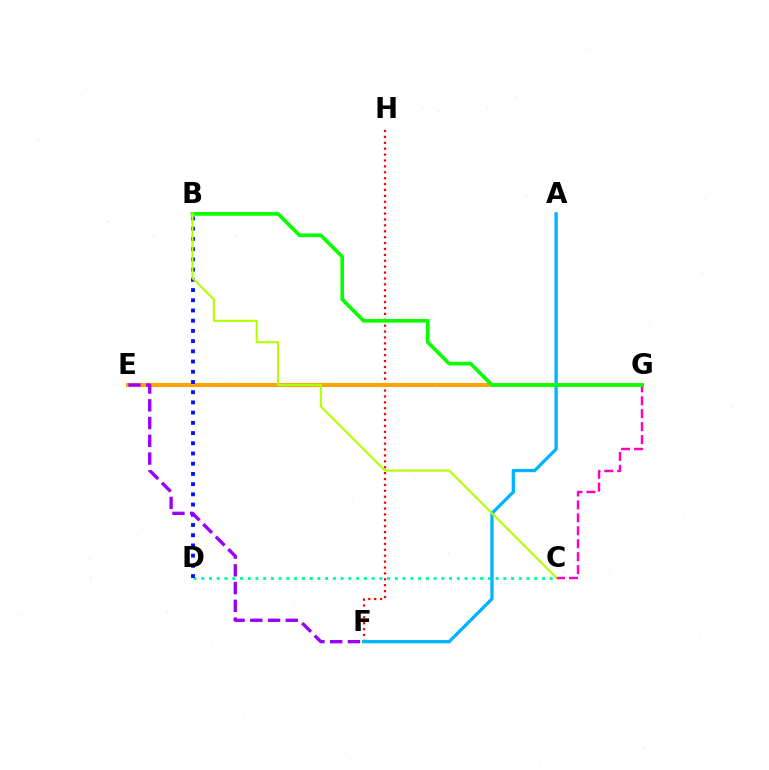{('C', 'D'): [{'color': '#00ff9d', 'line_style': 'dotted', 'thickness': 2.1}], ('F', 'H'): [{'color': '#ff0000', 'line_style': 'dotted', 'thickness': 1.6}], ('E', 'G'): [{'color': '#ffa500', 'line_style': 'solid', 'thickness': 2.93}], ('B', 'D'): [{'color': '#0010ff', 'line_style': 'dotted', 'thickness': 2.78}], ('A', 'F'): [{'color': '#00b5ff', 'line_style': 'solid', 'thickness': 2.37}], ('E', 'F'): [{'color': '#9b00ff', 'line_style': 'dashed', 'thickness': 2.41}], ('C', 'G'): [{'color': '#ff00bd', 'line_style': 'dashed', 'thickness': 1.76}], ('B', 'G'): [{'color': '#08ff00', 'line_style': 'solid', 'thickness': 2.62}], ('B', 'C'): [{'color': '#b3ff00', 'line_style': 'solid', 'thickness': 1.52}]}